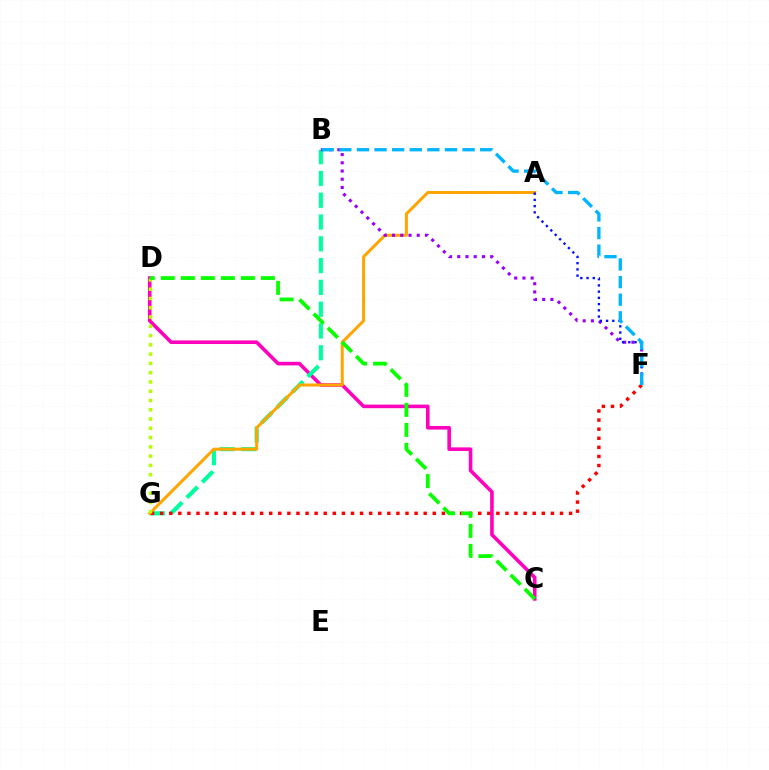{('C', 'D'): [{'color': '#ff00bd', 'line_style': 'solid', 'thickness': 2.59}, {'color': '#08ff00', 'line_style': 'dashed', 'thickness': 2.72}], ('B', 'G'): [{'color': '#00ff9d', 'line_style': 'dashed', 'thickness': 2.96}], ('A', 'G'): [{'color': '#ffa500', 'line_style': 'solid', 'thickness': 2.17}], ('B', 'F'): [{'color': '#9b00ff', 'line_style': 'dotted', 'thickness': 2.24}, {'color': '#00b5ff', 'line_style': 'dashed', 'thickness': 2.39}], ('A', 'F'): [{'color': '#0010ff', 'line_style': 'dotted', 'thickness': 1.69}], ('F', 'G'): [{'color': '#ff0000', 'line_style': 'dotted', 'thickness': 2.47}], ('D', 'G'): [{'color': '#b3ff00', 'line_style': 'dotted', 'thickness': 2.52}]}